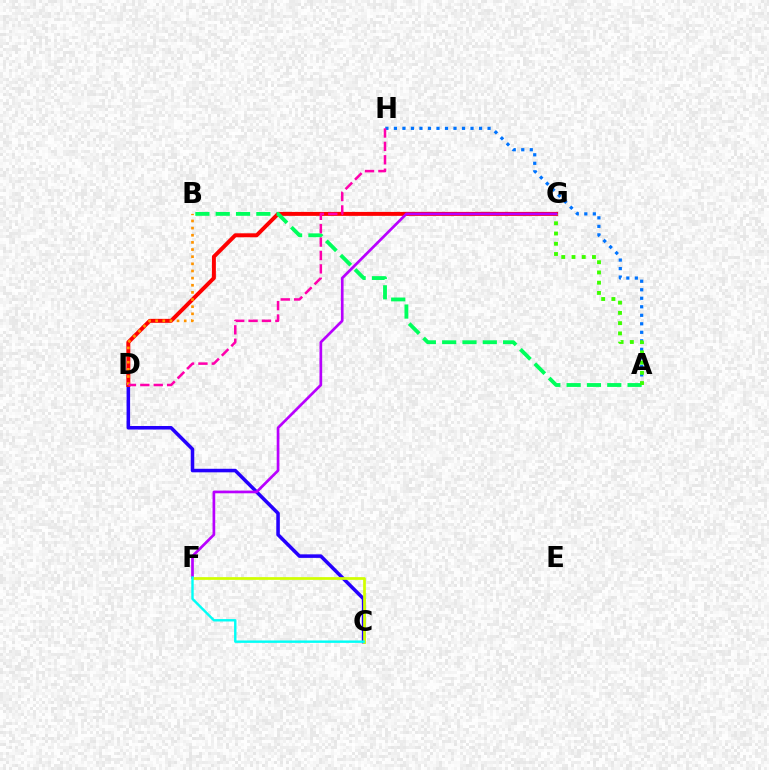{('C', 'D'): [{'color': '#2500ff', 'line_style': 'solid', 'thickness': 2.55}], ('D', 'G'): [{'color': '#ff0000', 'line_style': 'solid', 'thickness': 2.85}], ('A', 'B'): [{'color': '#00ff5c', 'line_style': 'dashed', 'thickness': 2.76}], ('A', 'H'): [{'color': '#0074ff', 'line_style': 'dotted', 'thickness': 2.31}], ('A', 'G'): [{'color': '#3dff00', 'line_style': 'dotted', 'thickness': 2.78}], ('F', 'G'): [{'color': '#b900ff', 'line_style': 'solid', 'thickness': 1.94}], ('C', 'F'): [{'color': '#d1ff00', 'line_style': 'solid', 'thickness': 1.96}, {'color': '#00fff6', 'line_style': 'solid', 'thickness': 1.73}], ('B', 'D'): [{'color': '#ff9400', 'line_style': 'dotted', 'thickness': 1.94}], ('D', 'H'): [{'color': '#ff00ac', 'line_style': 'dashed', 'thickness': 1.82}]}